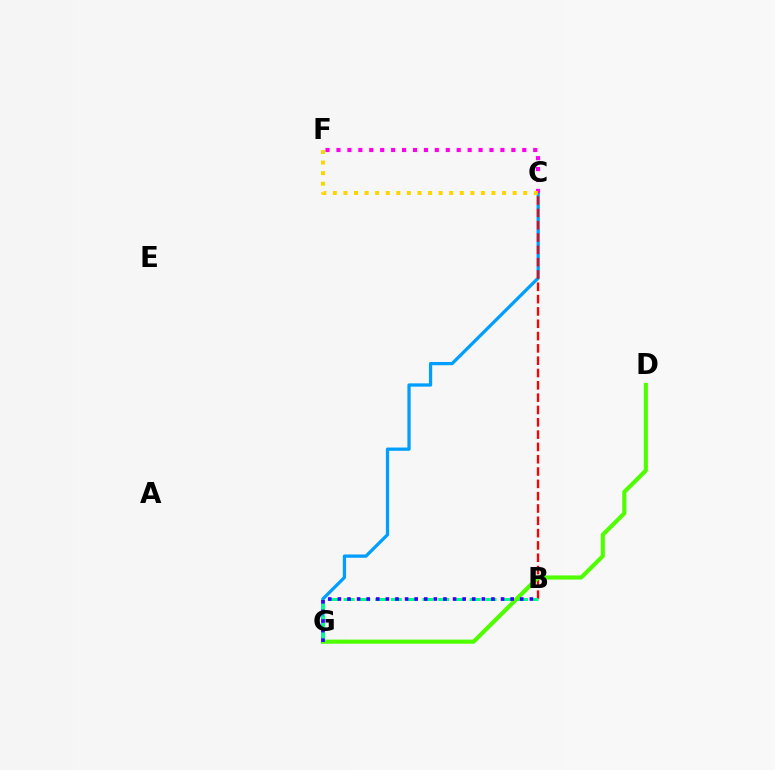{('C', 'G'): [{'color': '#009eff', 'line_style': 'solid', 'thickness': 2.35}], ('B', 'C'): [{'color': '#ff0000', 'line_style': 'dashed', 'thickness': 1.67}], ('B', 'G'): [{'color': '#00ff86', 'line_style': 'dashed', 'thickness': 2.14}, {'color': '#3700ff', 'line_style': 'dotted', 'thickness': 2.61}], ('C', 'F'): [{'color': '#ff00ed', 'line_style': 'dotted', 'thickness': 2.97}, {'color': '#ffd500', 'line_style': 'dotted', 'thickness': 2.87}], ('D', 'G'): [{'color': '#4fff00', 'line_style': 'solid', 'thickness': 2.97}]}